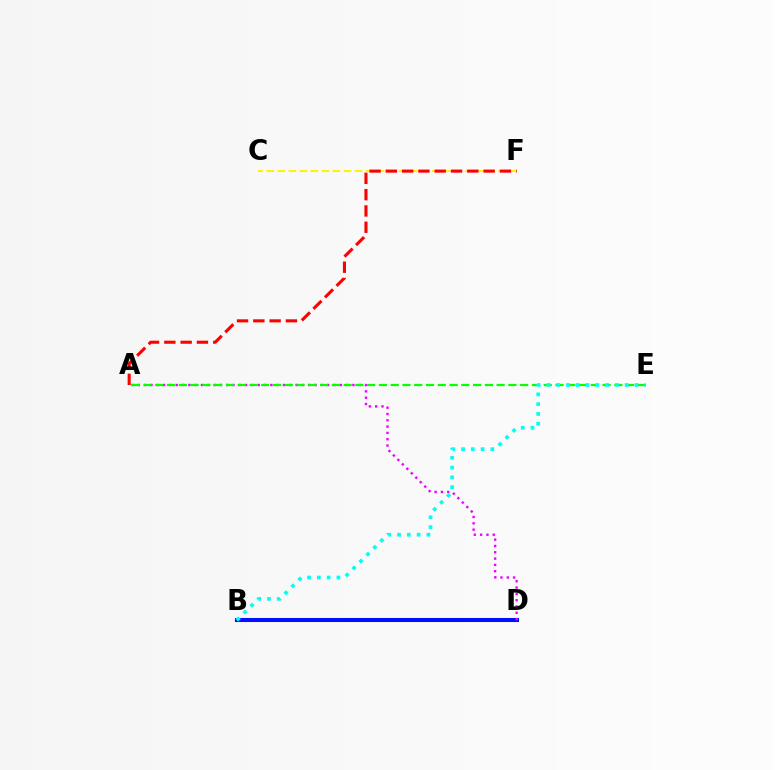{('B', 'D'): [{'color': '#0010ff', 'line_style': 'solid', 'thickness': 2.91}], ('C', 'F'): [{'color': '#fcf500', 'line_style': 'dashed', 'thickness': 1.5}], ('A', 'F'): [{'color': '#ff0000', 'line_style': 'dashed', 'thickness': 2.21}], ('A', 'D'): [{'color': '#ee00ff', 'line_style': 'dotted', 'thickness': 1.71}], ('A', 'E'): [{'color': '#08ff00', 'line_style': 'dashed', 'thickness': 1.6}], ('B', 'E'): [{'color': '#00fff6', 'line_style': 'dotted', 'thickness': 2.66}]}